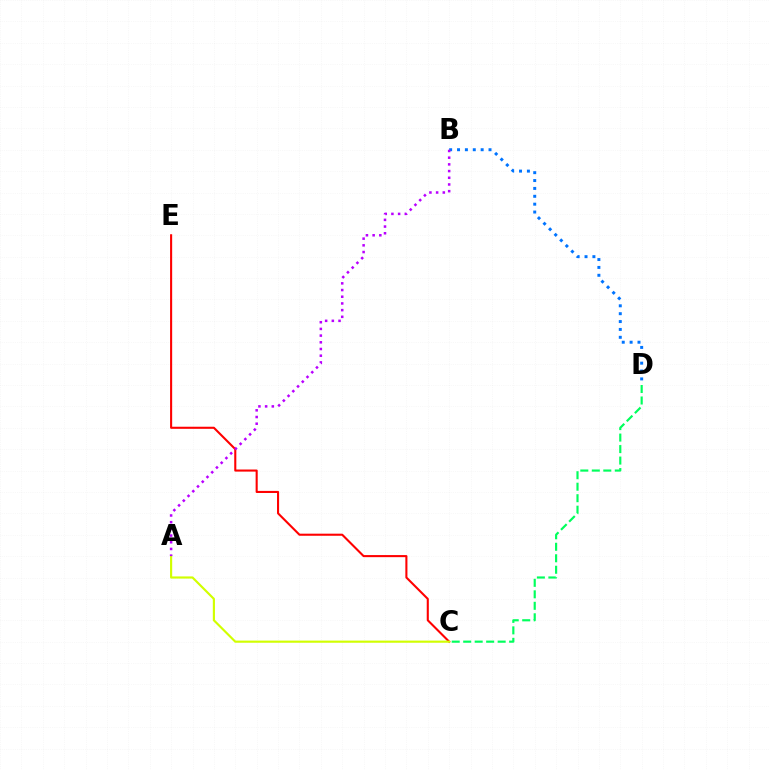{('B', 'D'): [{'color': '#0074ff', 'line_style': 'dotted', 'thickness': 2.14}], ('C', 'E'): [{'color': '#ff0000', 'line_style': 'solid', 'thickness': 1.51}], ('A', 'C'): [{'color': '#d1ff00', 'line_style': 'solid', 'thickness': 1.55}], ('C', 'D'): [{'color': '#00ff5c', 'line_style': 'dashed', 'thickness': 1.56}], ('A', 'B'): [{'color': '#b900ff', 'line_style': 'dotted', 'thickness': 1.82}]}